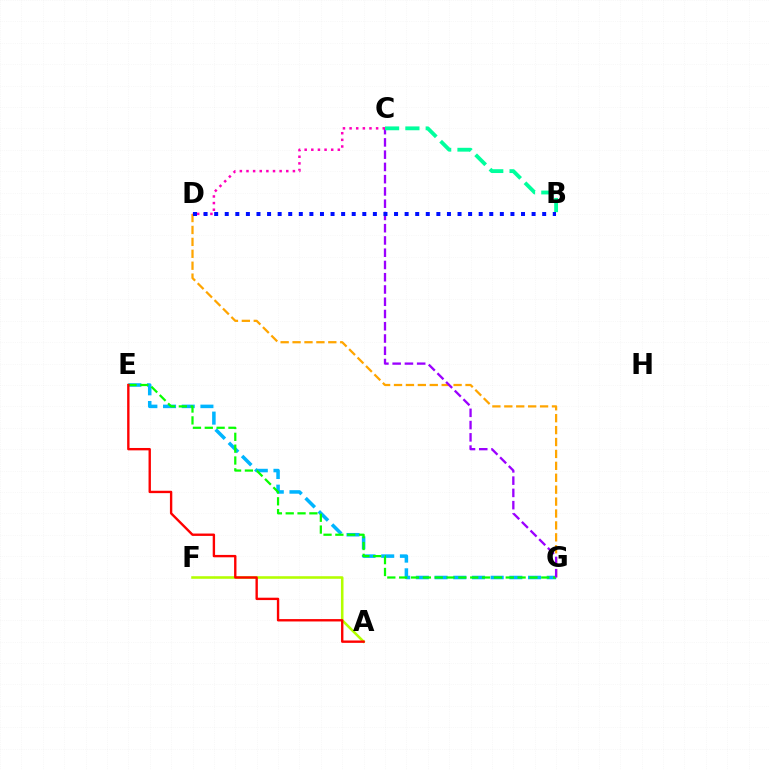{('E', 'G'): [{'color': '#00b5ff', 'line_style': 'dashed', 'thickness': 2.54}, {'color': '#08ff00', 'line_style': 'dashed', 'thickness': 1.61}], ('D', 'G'): [{'color': '#ffa500', 'line_style': 'dashed', 'thickness': 1.62}], ('C', 'G'): [{'color': '#9b00ff', 'line_style': 'dashed', 'thickness': 1.67}], ('B', 'C'): [{'color': '#00ff9d', 'line_style': 'dashed', 'thickness': 2.76}], ('A', 'F'): [{'color': '#b3ff00', 'line_style': 'solid', 'thickness': 1.85}], ('C', 'D'): [{'color': '#ff00bd', 'line_style': 'dotted', 'thickness': 1.8}], ('B', 'D'): [{'color': '#0010ff', 'line_style': 'dotted', 'thickness': 2.87}], ('A', 'E'): [{'color': '#ff0000', 'line_style': 'solid', 'thickness': 1.71}]}